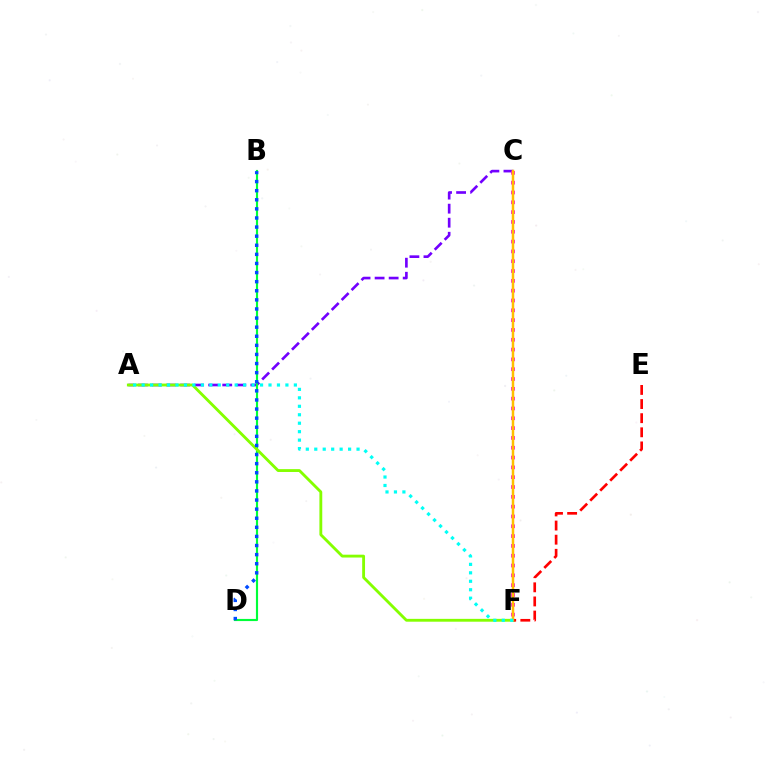{('A', 'C'): [{'color': '#7200ff', 'line_style': 'dashed', 'thickness': 1.91}], ('B', 'D'): [{'color': '#00ff39', 'line_style': 'solid', 'thickness': 1.55}, {'color': '#004bff', 'line_style': 'dotted', 'thickness': 2.47}], ('A', 'F'): [{'color': '#84ff00', 'line_style': 'solid', 'thickness': 2.05}, {'color': '#00fff6', 'line_style': 'dotted', 'thickness': 2.3}], ('E', 'F'): [{'color': '#ff0000', 'line_style': 'dashed', 'thickness': 1.92}], ('C', 'F'): [{'color': '#ff00cf', 'line_style': 'dotted', 'thickness': 2.67}, {'color': '#ffbd00', 'line_style': 'solid', 'thickness': 1.79}]}